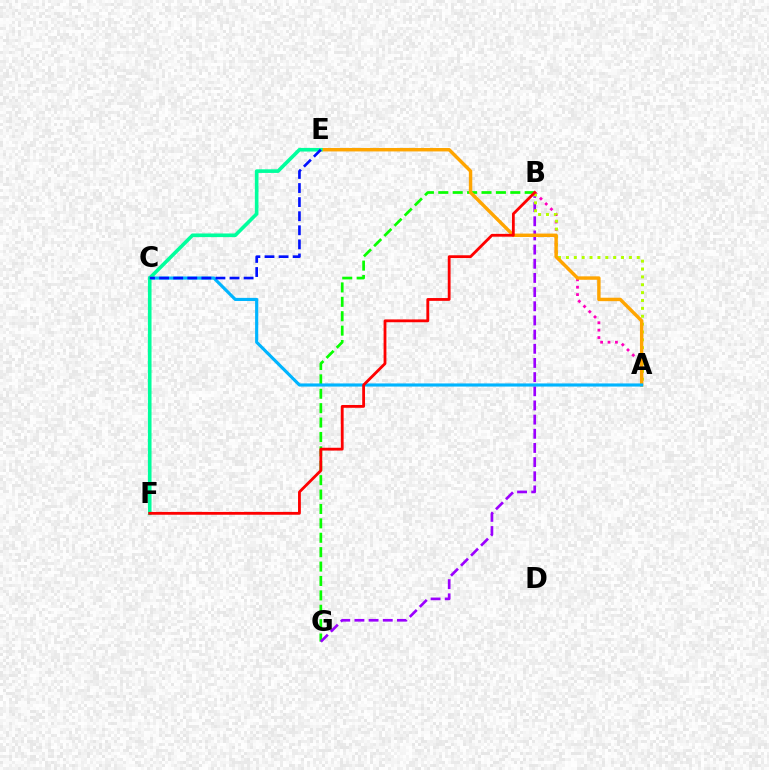{('A', 'B'): [{'color': '#ff00bd', 'line_style': 'dotted', 'thickness': 2.01}, {'color': '#b3ff00', 'line_style': 'dotted', 'thickness': 2.14}], ('B', 'G'): [{'color': '#08ff00', 'line_style': 'dashed', 'thickness': 1.96}, {'color': '#9b00ff', 'line_style': 'dashed', 'thickness': 1.92}], ('A', 'E'): [{'color': '#ffa500', 'line_style': 'solid', 'thickness': 2.47}], ('A', 'C'): [{'color': '#00b5ff', 'line_style': 'solid', 'thickness': 2.25}], ('E', 'F'): [{'color': '#00ff9d', 'line_style': 'solid', 'thickness': 2.61}], ('C', 'E'): [{'color': '#0010ff', 'line_style': 'dashed', 'thickness': 1.91}], ('B', 'F'): [{'color': '#ff0000', 'line_style': 'solid', 'thickness': 2.03}]}